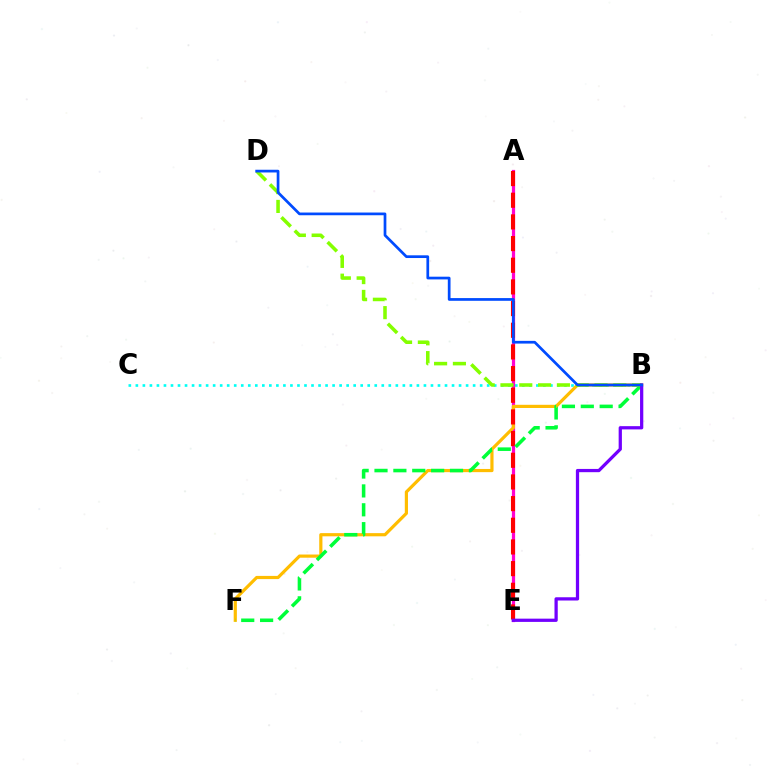{('B', 'C'): [{'color': '#00fff6', 'line_style': 'dotted', 'thickness': 1.91}], ('A', 'E'): [{'color': '#ff00cf', 'line_style': 'solid', 'thickness': 2.32}, {'color': '#ff0000', 'line_style': 'dashed', 'thickness': 2.94}], ('B', 'F'): [{'color': '#ffbd00', 'line_style': 'solid', 'thickness': 2.29}, {'color': '#00ff39', 'line_style': 'dashed', 'thickness': 2.56}], ('B', 'D'): [{'color': '#84ff00', 'line_style': 'dashed', 'thickness': 2.56}, {'color': '#004bff', 'line_style': 'solid', 'thickness': 1.96}], ('B', 'E'): [{'color': '#7200ff', 'line_style': 'solid', 'thickness': 2.34}]}